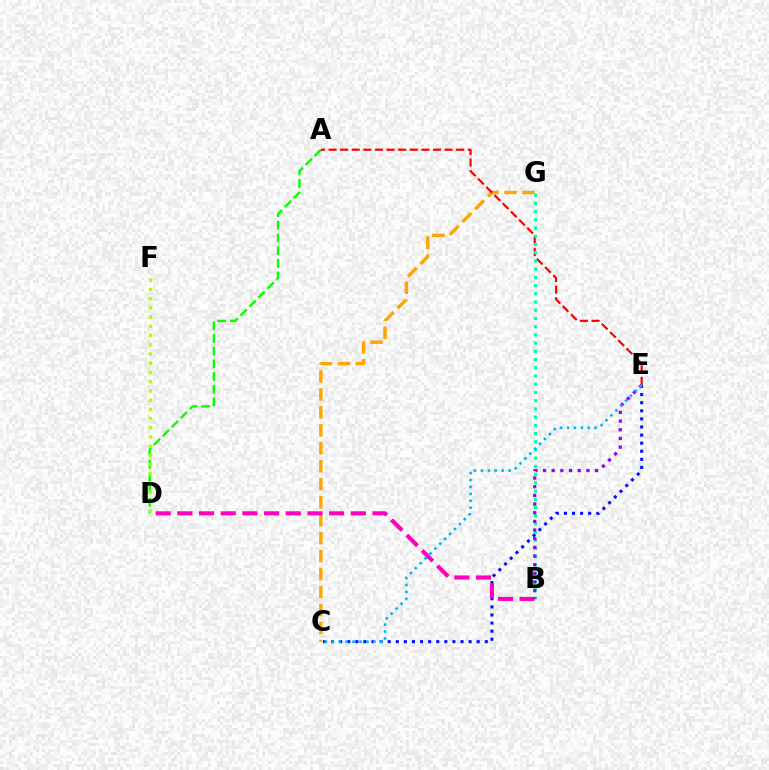{('C', 'G'): [{'color': '#ffa500', 'line_style': 'dashed', 'thickness': 2.44}], ('A', 'D'): [{'color': '#08ff00', 'line_style': 'dashed', 'thickness': 1.72}], ('A', 'E'): [{'color': '#ff0000', 'line_style': 'dashed', 'thickness': 1.58}], ('D', 'F'): [{'color': '#b3ff00', 'line_style': 'dotted', 'thickness': 2.5}], ('B', 'G'): [{'color': '#00ff9d', 'line_style': 'dotted', 'thickness': 2.23}], ('C', 'E'): [{'color': '#0010ff', 'line_style': 'dotted', 'thickness': 2.2}, {'color': '#00b5ff', 'line_style': 'dotted', 'thickness': 1.88}], ('B', 'D'): [{'color': '#ff00bd', 'line_style': 'dashed', 'thickness': 2.95}], ('B', 'E'): [{'color': '#9b00ff', 'line_style': 'dotted', 'thickness': 2.35}]}